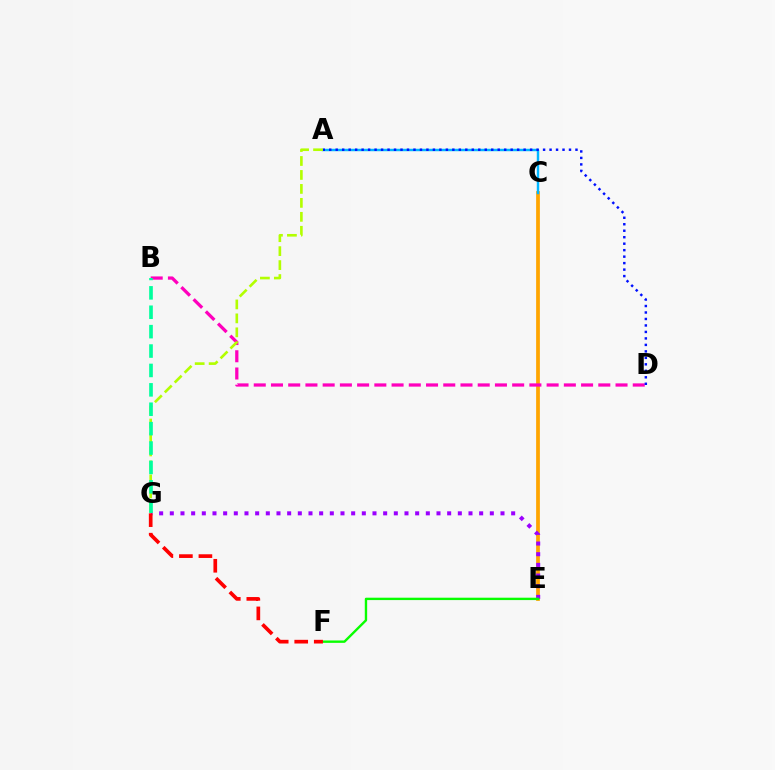{('C', 'E'): [{'color': '#ffa500', 'line_style': 'solid', 'thickness': 2.7}], ('A', 'C'): [{'color': '#00b5ff', 'line_style': 'solid', 'thickness': 1.75}], ('E', 'G'): [{'color': '#9b00ff', 'line_style': 'dotted', 'thickness': 2.9}], ('B', 'D'): [{'color': '#ff00bd', 'line_style': 'dashed', 'thickness': 2.34}], ('A', 'D'): [{'color': '#0010ff', 'line_style': 'dotted', 'thickness': 1.76}], ('A', 'G'): [{'color': '#b3ff00', 'line_style': 'dashed', 'thickness': 1.9}], ('B', 'G'): [{'color': '#00ff9d', 'line_style': 'dashed', 'thickness': 2.64}], ('E', 'F'): [{'color': '#08ff00', 'line_style': 'solid', 'thickness': 1.71}], ('F', 'G'): [{'color': '#ff0000', 'line_style': 'dashed', 'thickness': 2.65}]}